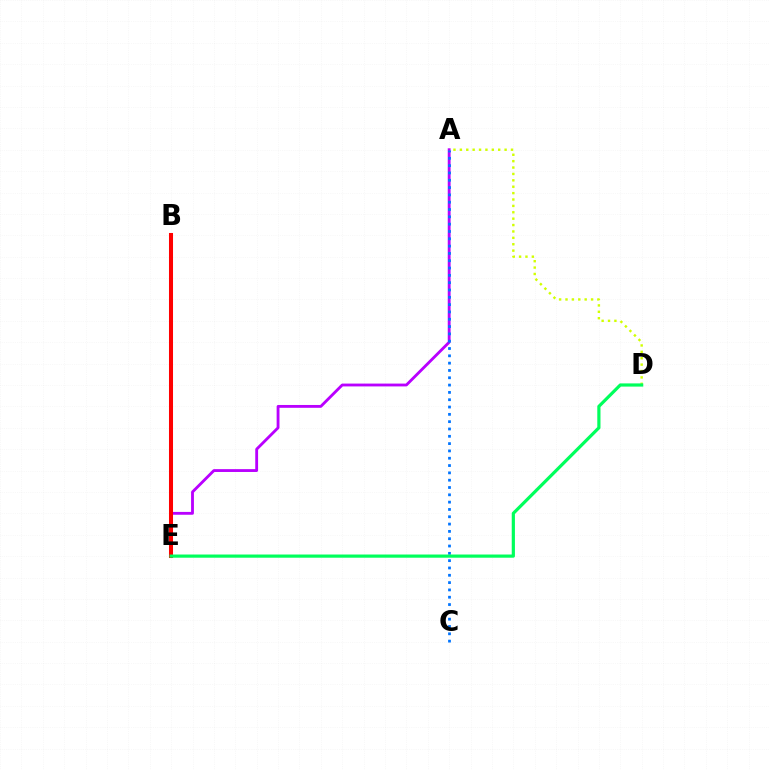{('A', 'D'): [{'color': '#d1ff00', 'line_style': 'dotted', 'thickness': 1.74}], ('A', 'E'): [{'color': '#b900ff', 'line_style': 'solid', 'thickness': 2.04}], ('B', 'E'): [{'color': '#ff0000', 'line_style': 'solid', 'thickness': 2.91}], ('A', 'C'): [{'color': '#0074ff', 'line_style': 'dotted', 'thickness': 1.99}], ('D', 'E'): [{'color': '#00ff5c', 'line_style': 'solid', 'thickness': 2.3}]}